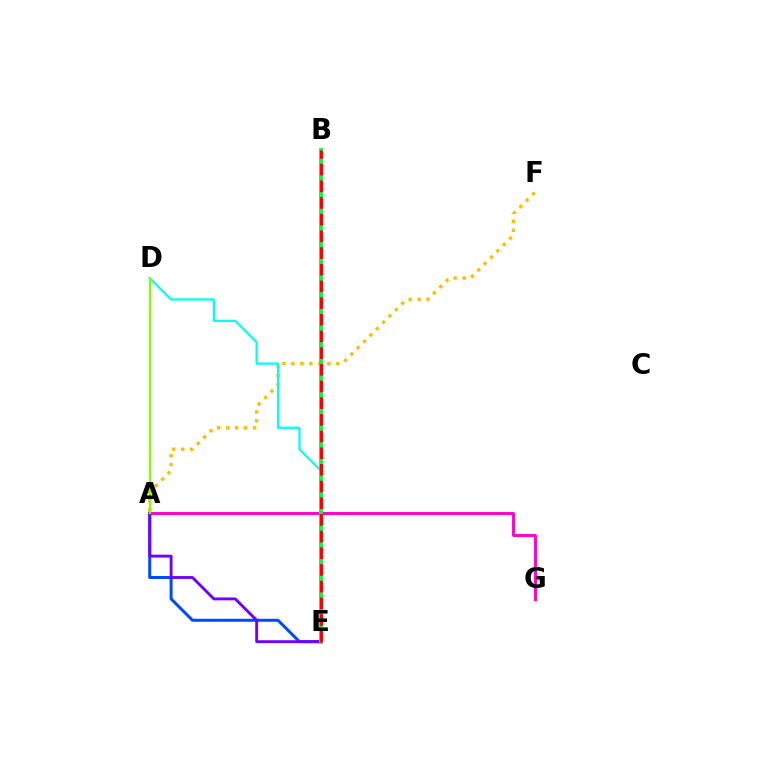{('A', 'F'): [{'color': '#ffbd00', 'line_style': 'dotted', 'thickness': 2.44}], ('A', 'G'): [{'color': '#ff00cf', 'line_style': 'solid', 'thickness': 2.11}], ('A', 'E'): [{'color': '#004bff', 'line_style': 'solid', 'thickness': 2.17}, {'color': '#7200ff', 'line_style': 'solid', 'thickness': 2.07}], ('D', 'E'): [{'color': '#00fff6', 'line_style': 'solid', 'thickness': 1.63}], ('B', 'E'): [{'color': '#00ff39', 'line_style': 'solid', 'thickness': 2.75}, {'color': '#ff0000', 'line_style': 'dashed', 'thickness': 2.27}], ('A', 'D'): [{'color': '#84ff00', 'line_style': 'solid', 'thickness': 1.63}]}